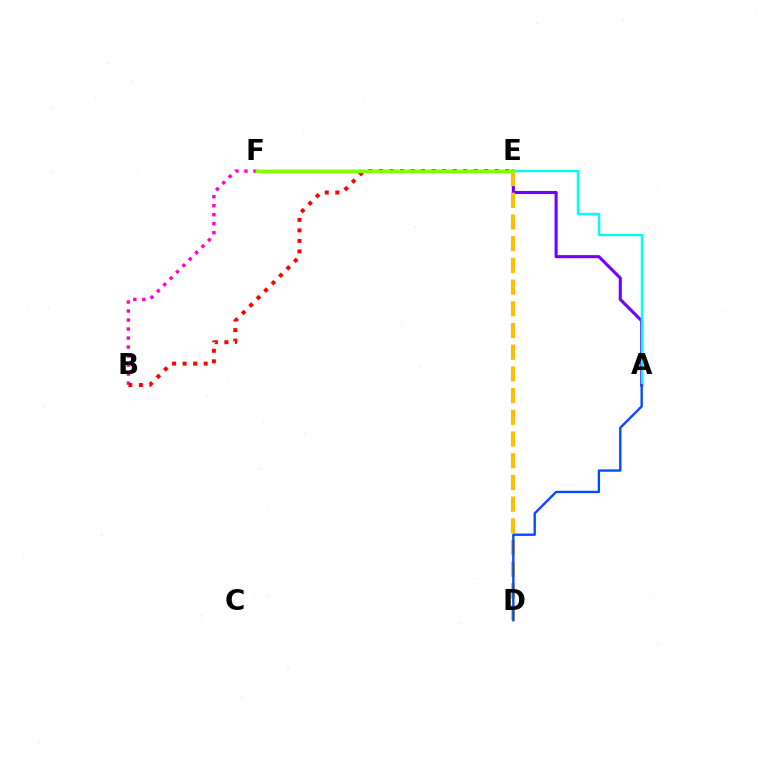{('A', 'E'): [{'color': '#7200ff', 'line_style': 'solid', 'thickness': 2.22}, {'color': '#00fff6', 'line_style': 'solid', 'thickness': 1.76}], ('B', 'F'): [{'color': '#ff00cf', 'line_style': 'dotted', 'thickness': 2.45}], ('B', 'E'): [{'color': '#ff0000', 'line_style': 'dotted', 'thickness': 2.86}], ('D', 'E'): [{'color': '#ffbd00', 'line_style': 'dashed', 'thickness': 2.95}], ('E', 'F'): [{'color': '#00ff39', 'line_style': 'solid', 'thickness': 1.78}, {'color': '#84ff00', 'line_style': 'solid', 'thickness': 2.45}], ('A', 'D'): [{'color': '#004bff', 'line_style': 'solid', 'thickness': 1.69}]}